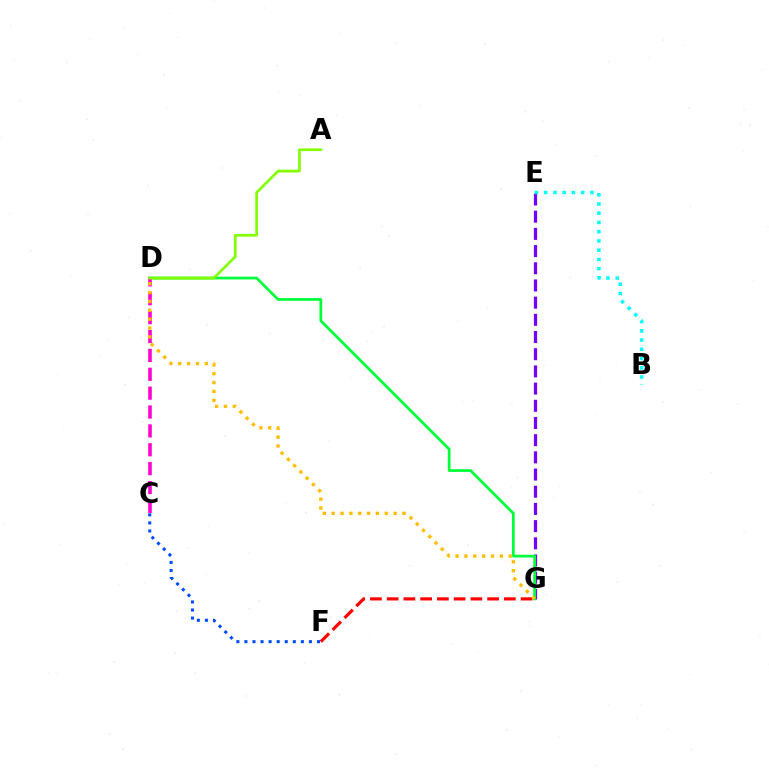{('E', 'G'): [{'color': '#7200ff', 'line_style': 'dashed', 'thickness': 2.34}], ('D', 'G'): [{'color': '#00ff39', 'line_style': 'solid', 'thickness': 1.97}, {'color': '#ffbd00', 'line_style': 'dotted', 'thickness': 2.41}], ('F', 'G'): [{'color': '#ff0000', 'line_style': 'dashed', 'thickness': 2.27}], ('C', 'D'): [{'color': '#ff00cf', 'line_style': 'dashed', 'thickness': 2.56}], ('C', 'F'): [{'color': '#004bff', 'line_style': 'dotted', 'thickness': 2.19}], ('B', 'E'): [{'color': '#00fff6', 'line_style': 'dotted', 'thickness': 2.51}], ('A', 'D'): [{'color': '#84ff00', 'line_style': 'solid', 'thickness': 1.96}]}